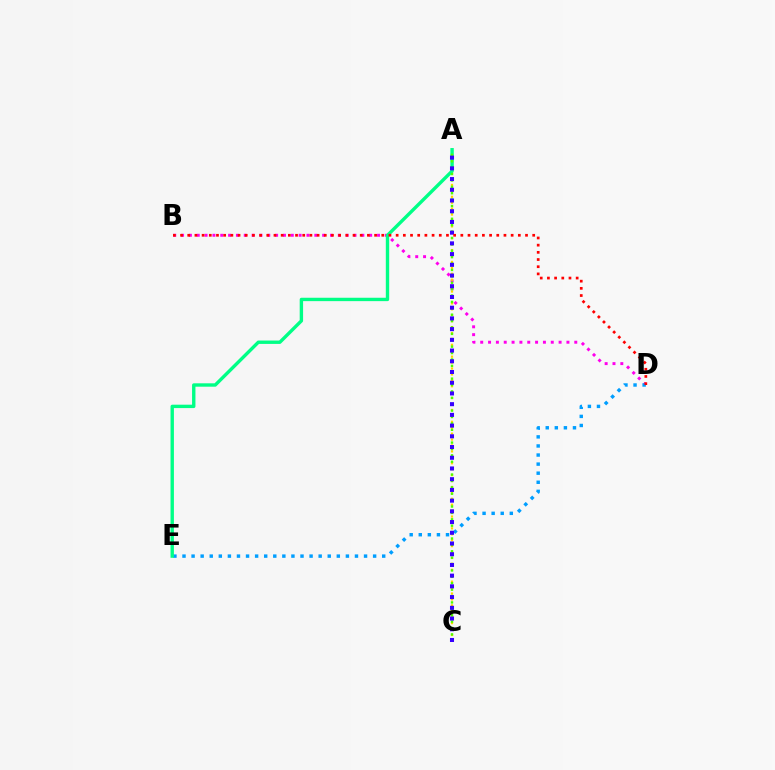{('B', 'D'): [{'color': '#ff00ed', 'line_style': 'dotted', 'thickness': 2.13}, {'color': '#ff0000', 'line_style': 'dotted', 'thickness': 1.95}], ('D', 'E'): [{'color': '#009eff', 'line_style': 'dotted', 'thickness': 2.47}], ('A', 'C'): [{'color': '#ffd500', 'line_style': 'dotted', 'thickness': 1.61}, {'color': '#4fff00', 'line_style': 'dotted', 'thickness': 1.74}, {'color': '#3700ff', 'line_style': 'dotted', 'thickness': 2.91}], ('A', 'E'): [{'color': '#00ff86', 'line_style': 'solid', 'thickness': 2.44}]}